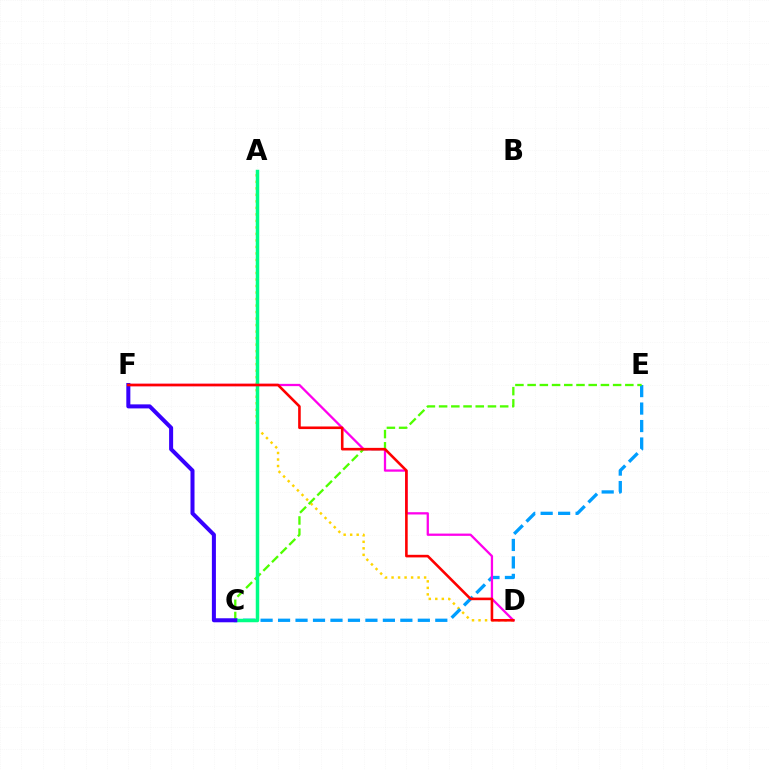{('A', 'D'): [{'color': '#ffd500', 'line_style': 'dotted', 'thickness': 1.77}], ('C', 'E'): [{'color': '#009eff', 'line_style': 'dashed', 'thickness': 2.37}, {'color': '#4fff00', 'line_style': 'dashed', 'thickness': 1.66}], ('D', 'F'): [{'color': '#ff00ed', 'line_style': 'solid', 'thickness': 1.64}, {'color': '#ff0000', 'line_style': 'solid', 'thickness': 1.87}], ('A', 'C'): [{'color': '#00ff86', 'line_style': 'solid', 'thickness': 2.51}], ('C', 'F'): [{'color': '#3700ff', 'line_style': 'solid', 'thickness': 2.9}]}